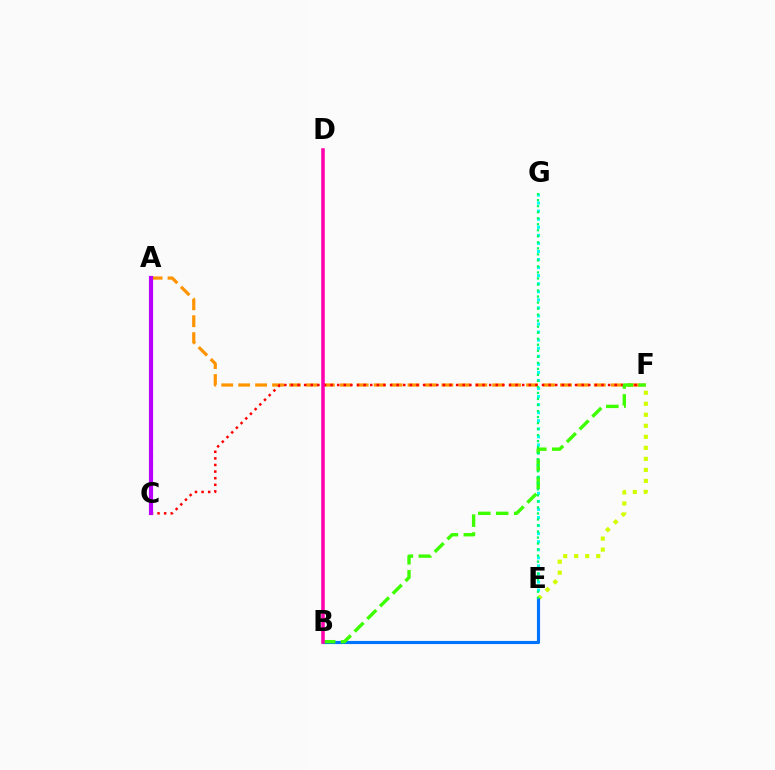{('E', 'G'): [{'color': '#00fff6', 'line_style': 'dotted', 'thickness': 2.19}, {'color': '#00ff5c', 'line_style': 'dotted', 'thickness': 1.64}], ('A', 'F'): [{'color': '#ff9400', 'line_style': 'dashed', 'thickness': 2.3}], ('E', 'F'): [{'color': '#d1ff00', 'line_style': 'dotted', 'thickness': 2.99}], ('B', 'E'): [{'color': '#0074ff', 'line_style': 'solid', 'thickness': 2.26}], ('C', 'F'): [{'color': '#ff0000', 'line_style': 'dotted', 'thickness': 1.8}], ('B', 'F'): [{'color': '#3dff00', 'line_style': 'dashed', 'thickness': 2.44}], ('A', 'C'): [{'color': '#2500ff', 'line_style': 'dotted', 'thickness': 2.19}, {'color': '#b900ff', 'line_style': 'solid', 'thickness': 2.98}], ('B', 'D'): [{'color': '#ff00ac', 'line_style': 'solid', 'thickness': 2.54}]}